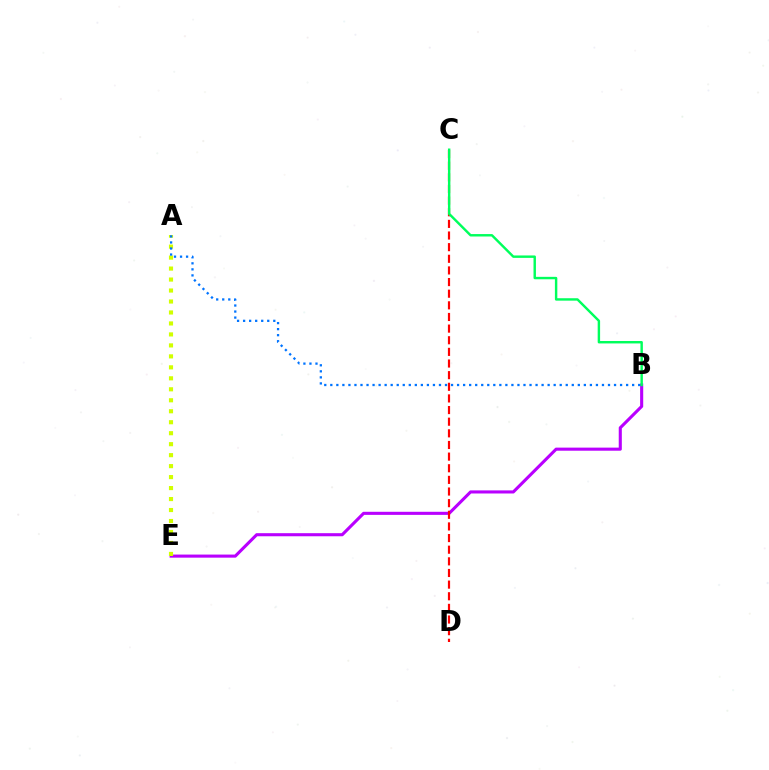{('B', 'E'): [{'color': '#b900ff', 'line_style': 'solid', 'thickness': 2.23}], ('C', 'D'): [{'color': '#ff0000', 'line_style': 'dashed', 'thickness': 1.58}], ('A', 'E'): [{'color': '#d1ff00', 'line_style': 'dotted', 'thickness': 2.98}], ('A', 'B'): [{'color': '#0074ff', 'line_style': 'dotted', 'thickness': 1.64}], ('B', 'C'): [{'color': '#00ff5c', 'line_style': 'solid', 'thickness': 1.75}]}